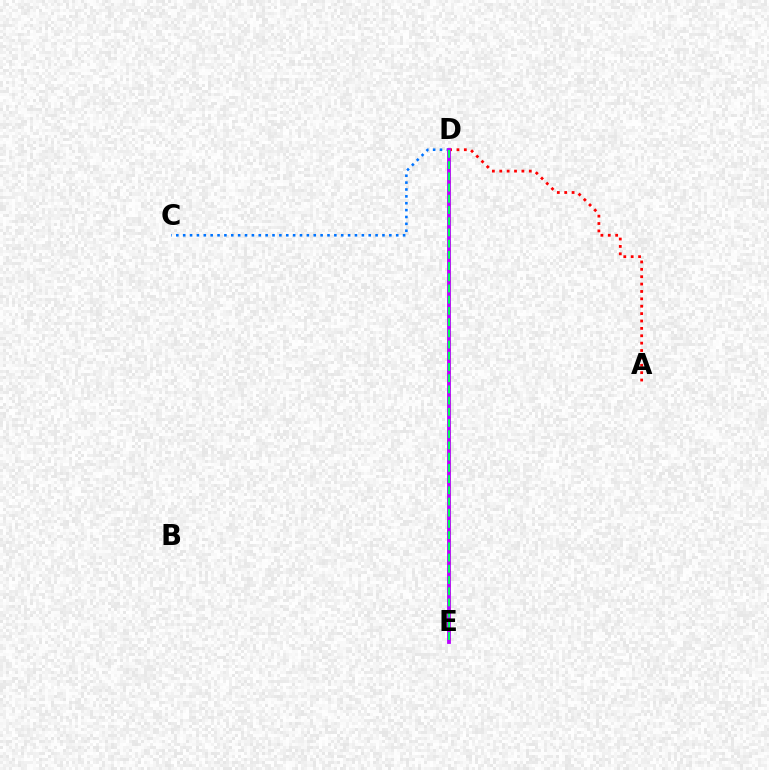{('A', 'D'): [{'color': '#ff0000', 'line_style': 'dotted', 'thickness': 2.01}], ('D', 'E'): [{'color': '#d1ff00', 'line_style': 'dotted', 'thickness': 2.07}, {'color': '#b900ff', 'line_style': 'solid', 'thickness': 2.74}, {'color': '#00ff5c', 'line_style': 'dashed', 'thickness': 1.52}], ('C', 'D'): [{'color': '#0074ff', 'line_style': 'dotted', 'thickness': 1.87}]}